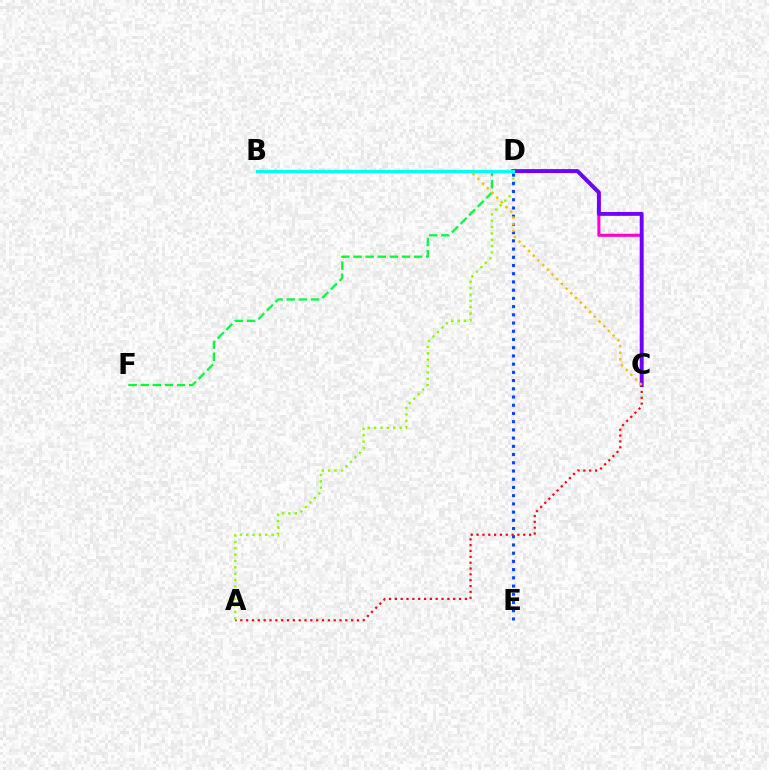{('C', 'D'): [{'color': '#ff00cf', 'line_style': 'solid', 'thickness': 2.21}, {'color': '#7200ff', 'line_style': 'solid', 'thickness': 2.81}], ('A', 'C'): [{'color': '#ff0000', 'line_style': 'dotted', 'thickness': 1.59}], ('D', 'F'): [{'color': '#00ff39', 'line_style': 'dashed', 'thickness': 1.65}], ('A', 'D'): [{'color': '#84ff00', 'line_style': 'dotted', 'thickness': 1.73}], ('D', 'E'): [{'color': '#004bff', 'line_style': 'dotted', 'thickness': 2.23}], ('B', 'C'): [{'color': '#ffbd00', 'line_style': 'dotted', 'thickness': 1.81}], ('B', 'D'): [{'color': '#00fff6', 'line_style': 'solid', 'thickness': 2.34}]}